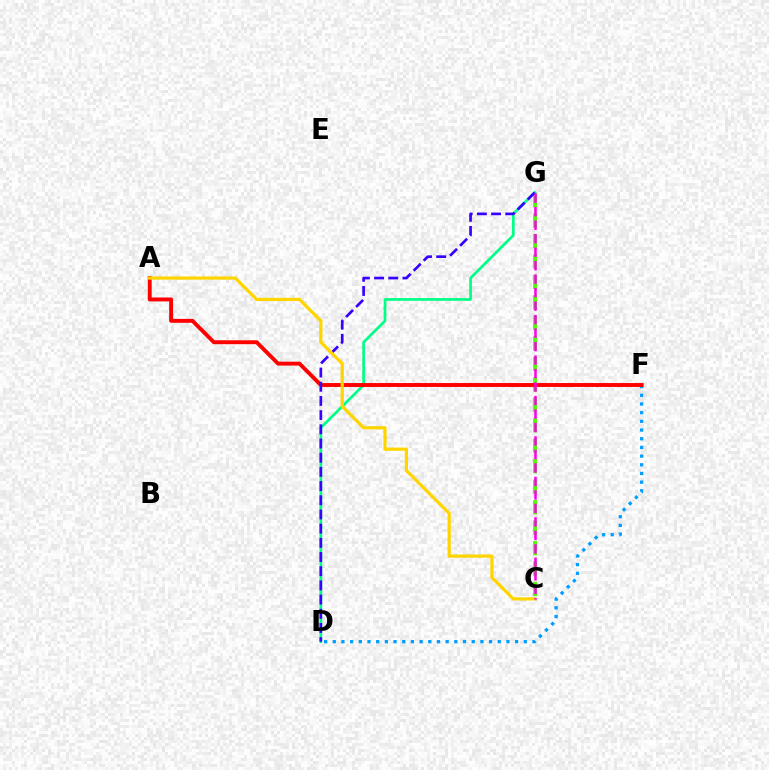{('D', 'F'): [{'color': '#009eff', 'line_style': 'dotted', 'thickness': 2.36}], ('C', 'G'): [{'color': '#4fff00', 'line_style': 'dashed', 'thickness': 2.78}, {'color': '#ff00ed', 'line_style': 'dashed', 'thickness': 1.83}], ('D', 'G'): [{'color': '#00ff86', 'line_style': 'solid', 'thickness': 1.95}, {'color': '#3700ff', 'line_style': 'dashed', 'thickness': 1.93}], ('A', 'F'): [{'color': '#ff0000', 'line_style': 'solid', 'thickness': 2.82}], ('A', 'C'): [{'color': '#ffd500', 'line_style': 'solid', 'thickness': 2.32}]}